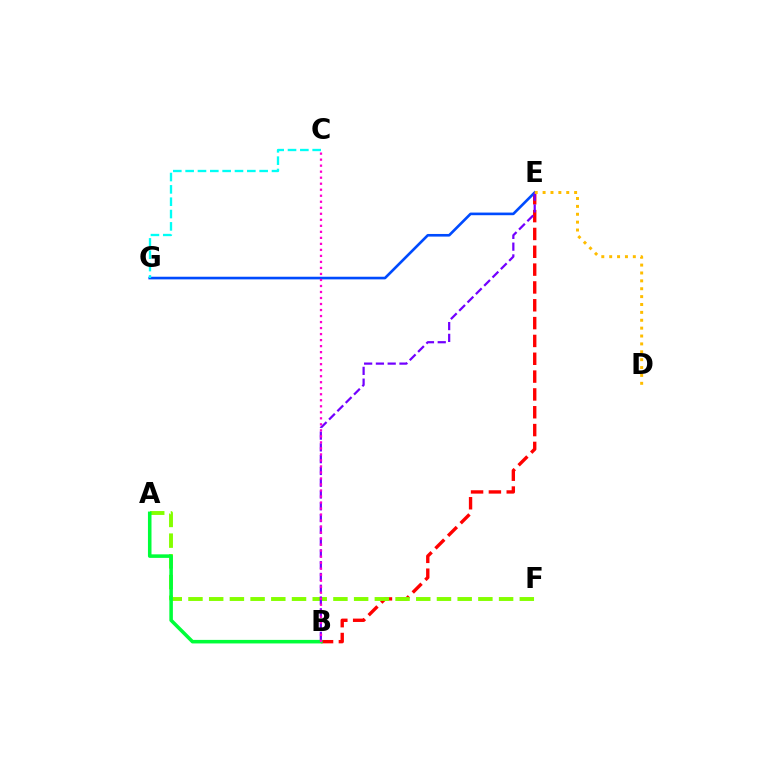{('B', 'E'): [{'color': '#ff0000', 'line_style': 'dashed', 'thickness': 2.42}, {'color': '#7200ff', 'line_style': 'dashed', 'thickness': 1.6}], ('E', 'G'): [{'color': '#004bff', 'line_style': 'solid', 'thickness': 1.9}], ('A', 'F'): [{'color': '#84ff00', 'line_style': 'dashed', 'thickness': 2.81}], ('C', 'G'): [{'color': '#00fff6', 'line_style': 'dashed', 'thickness': 1.68}], ('A', 'B'): [{'color': '#00ff39', 'line_style': 'solid', 'thickness': 2.55}], ('D', 'E'): [{'color': '#ffbd00', 'line_style': 'dotted', 'thickness': 2.14}], ('B', 'C'): [{'color': '#ff00cf', 'line_style': 'dotted', 'thickness': 1.63}]}